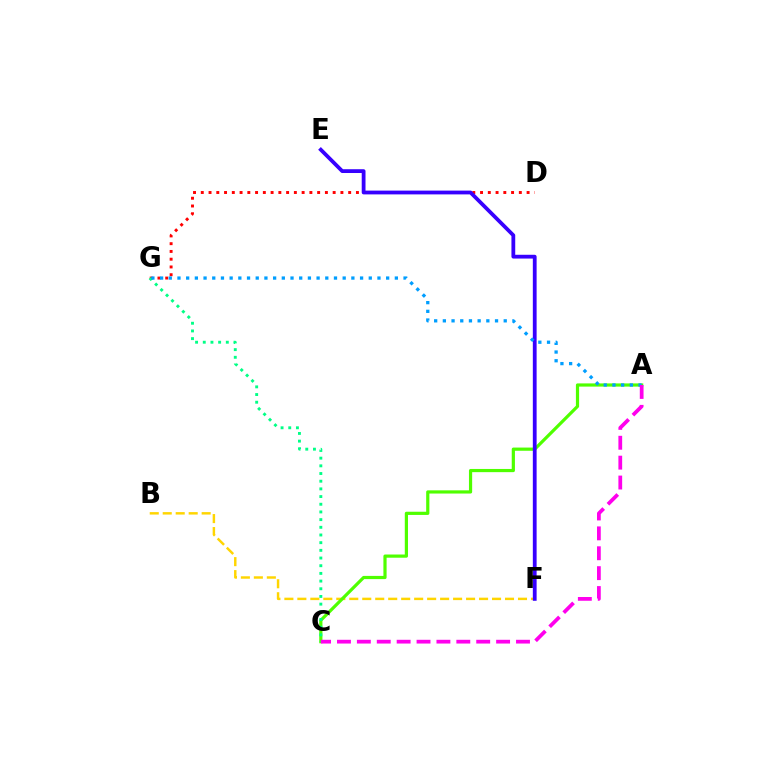{('D', 'G'): [{'color': '#ff0000', 'line_style': 'dotted', 'thickness': 2.11}], ('B', 'F'): [{'color': '#ffd500', 'line_style': 'dashed', 'thickness': 1.76}], ('A', 'C'): [{'color': '#4fff00', 'line_style': 'solid', 'thickness': 2.3}, {'color': '#ff00ed', 'line_style': 'dashed', 'thickness': 2.7}], ('C', 'G'): [{'color': '#00ff86', 'line_style': 'dotted', 'thickness': 2.09}], ('E', 'F'): [{'color': '#3700ff', 'line_style': 'solid', 'thickness': 2.73}], ('A', 'G'): [{'color': '#009eff', 'line_style': 'dotted', 'thickness': 2.36}]}